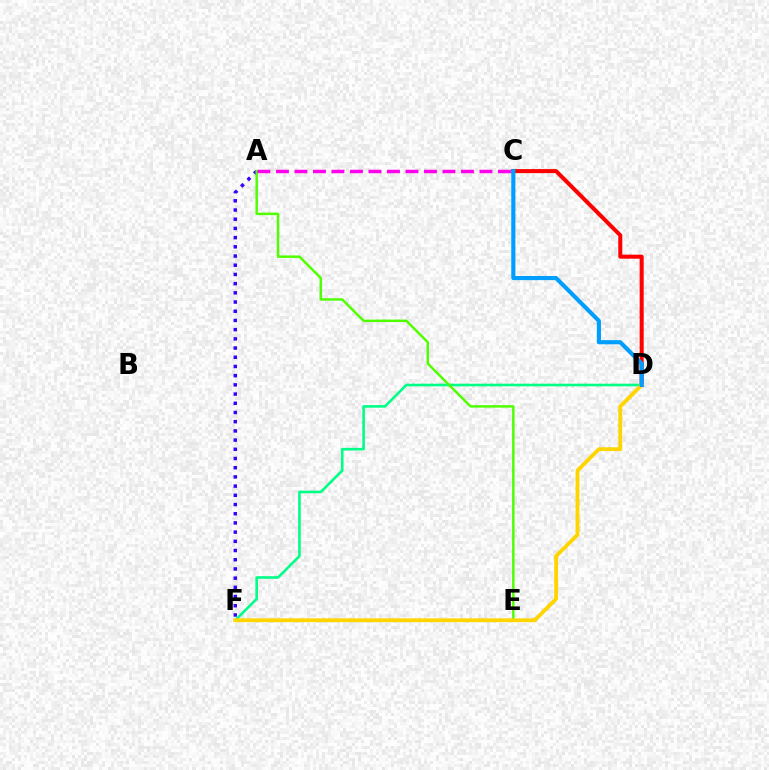{('C', 'D'): [{'color': '#ff0000', 'line_style': 'solid', 'thickness': 2.9}, {'color': '#009eff', 'line_style': 'solid', 'thickness': 2.98}], ('A', 'F'): [{'color': '#3700ff', 'line_style': 'dotted', 'thickness': 2.5}], ('D', 'F'): [{'color': '#00ff86', 'line_style': 'solid', 'thickness': 1.88}, {'color': '#ffd500', 'line_style': 'solid', 'thickness': 2.76}], ('A', 'E'): [{'color': '#4fff00', 'line_style': 'solid', 'thickness': 1.78}], ('A', 'C'): [{'color': '#ff00ed', 'line_style': 'dashed', 'thickness': 2.51}]}